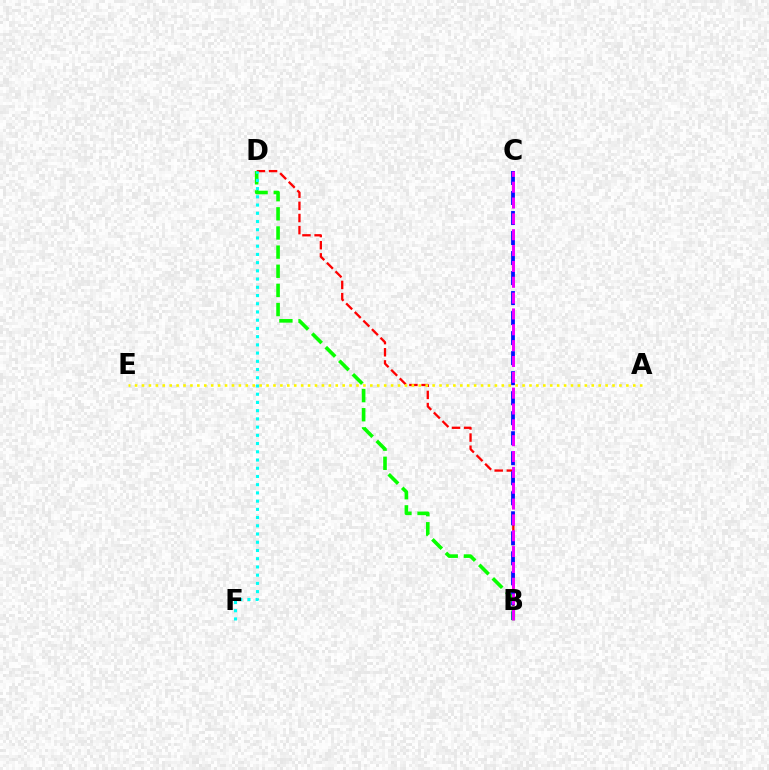{('B', 'D'): [{'color': '#ff0000', 'line_style': 'dashed', 'thickness': 1.65}, {'color': '#08ff00', 'line_style': 'dashed', 'thickness': 2.6}], ('B', 'C'): [{'color': '#0010ff', 'line_style': 'dashed', 'thickness': 2.72}, {'color': '#ee00ff', 'line_style': 'dashed', 'thickness': 2.15}], ('D', 'F'): [{'color': '#00fff6', 'line_style': 'dotted', 'thickness': 2.23}], ('A', 'E'): [{'color': '#fcf500', 'line_style': 'dotted', 'thickness': 1.88}]}